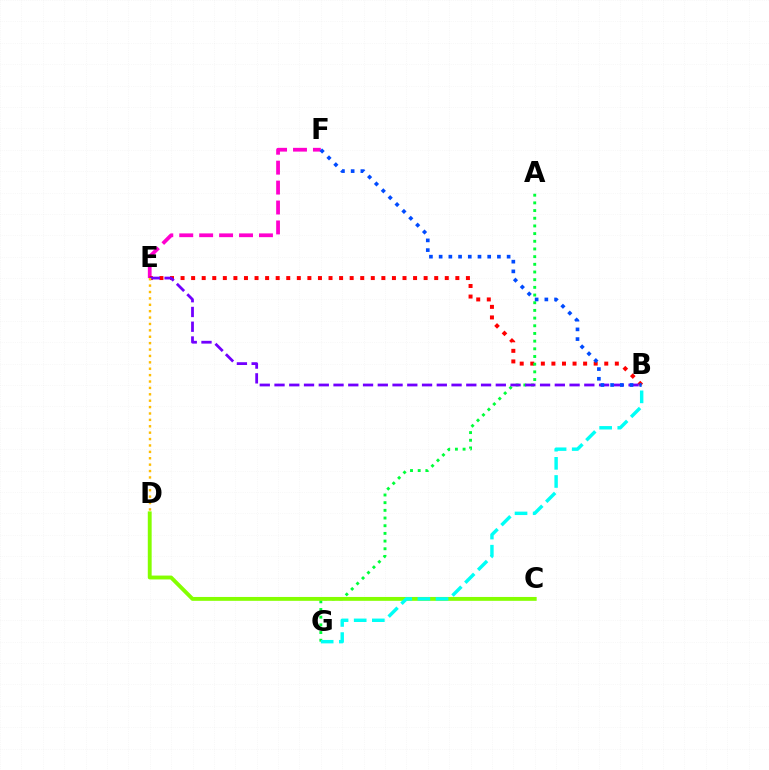{('E', 'F'): [{'color': '#ff00cf', 'line_style': 'dashed', 'thickness': 2.71}], ('B', 'E'): [{'color': '#ff0000', 'line_style': 'dotted', 'thickness': 2.87}, {'color': '#7200ff', 'line_style': 'dashed', 'thickness': 2.0}], ('A', 'G'): [{'color': '#00ff39', 'line_style': 'dotted', 'thickness': 2.09}], ('C', 'D'): [{'color': '#84ff00', 'line_style': 'solid', 'thickness': 2.79}], ('D', 'E'): [{'color': '#ffbd00', 'line_style': 'dotted', 'thickness': 1.74}], ('B', 'F'): [{'color': '#004bff', 'line_style': 'dotted', 'thickness': 2.64}], ('B', 'G'): [{'color': '#00fff6', 'line_style': 'dashed', 'thickness': 2.46}]}